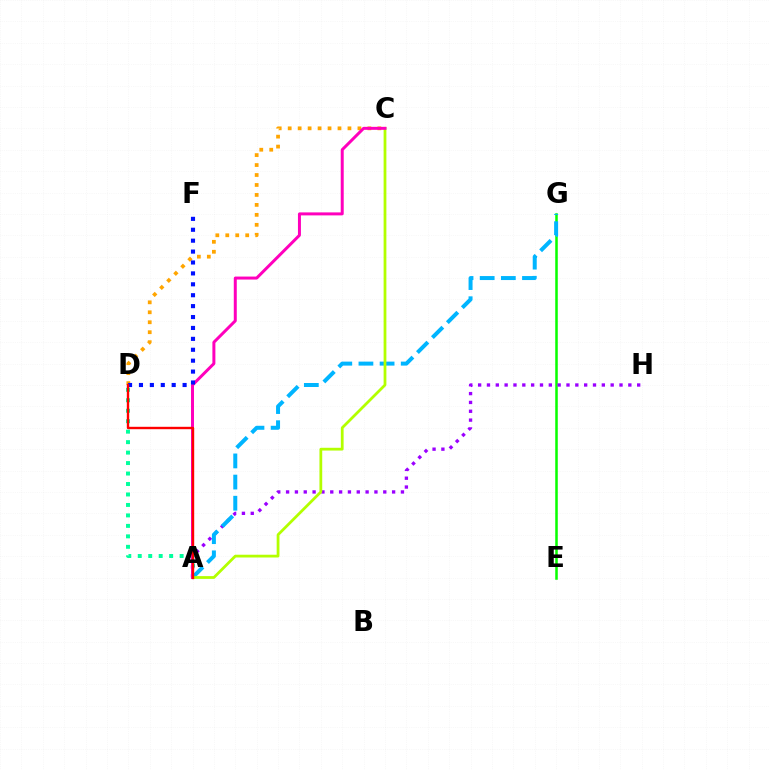{('A', 'D'): [{'color': '#00ff9d', 'line_style': 'dotted', 'thickness': 2.84}, {'color': '#ff0000', 'line_style': 'solid', 'thickness': 1.72}], ('E', 'G'): [{'color': '#08ff00', 'line_style': 'solid', 'thickness': 1.82}], ('A', 'H'): [{'color': '#9b00ff', 'line_style': 'dotted', 'thickness': 2.4}], ('C', 'D'): [{'color': '#ffa500', 'line_style': 'dotted', 'thickness': 2.71}], ('A', 'G'): [{'color': '#00b5ff', 'line_style': 'dashed', 'thickness': 2.87}], ('A', 'C'): [{'color': '#b3ff00', 'line_style': 'solid', 'thickness': 2.0}, {'color': '#ff00bd', 'line_style': 'solid', 'thickness': 2.15}], ('D', 'F'): [{'color': '#0010ff', 'line_style': 'dotted', 'thickness': 2.96}]}